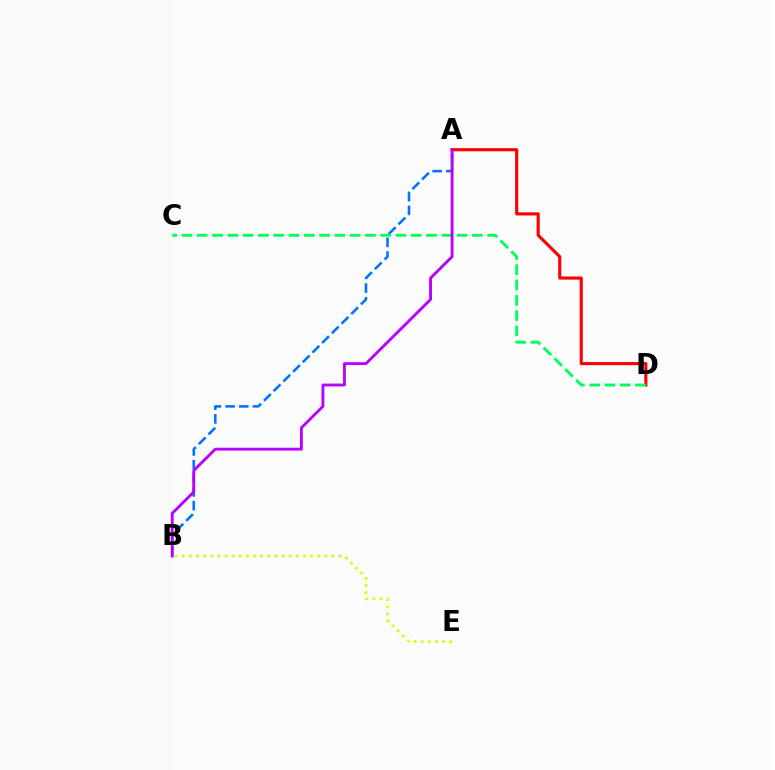{('A', 'B'): [{'color': '#0074ff', 'line_style': 'dashed', 'thickness': 1.86}, {'color': '#b900ff', 'line_style': 'solid', 'thickness': 2.05}], ('A', 'D'): [{'color': '#ff0000', 'line_style': 'solid', 'thickness': 2.25}], ('C', 'D'): [{'color': '#00ff5c', 'line_style': 'dashed', 'thickness': 2.08}], ('B', 'E'): [{'color': '#d1ff00', 'line_style': 'dotted', 'thickness': 1.94}]}